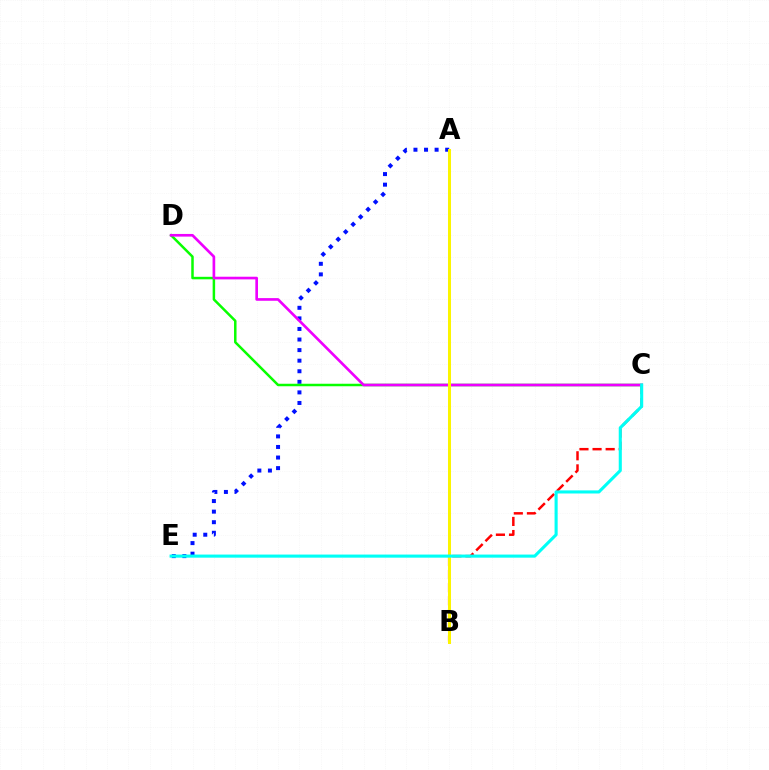{('A', 'E'): [{'color': '#0010ff', 'line_style': 'dotted', 'thickness': 2.87}], ('C', 'D'): [{'color': '#08ff00', 'line_style': 'solid', 'thickness': 1.8}, {'color': '#ee00ff', 'line_style': 'solid', 'thickness': 1.92}], ('B', 'C'): [{'color': '#ff0000', 'line_style': 'dashed', 'thickness': 1.78}], ('A', 'B'): [{'color': '#fcf500', 'line_style': 'solid', 'thickness': 2.17}], ('C', 'E'): [{'color': '#00fff6', 'line_style': 'solid', 'thickness': 2.23}]}